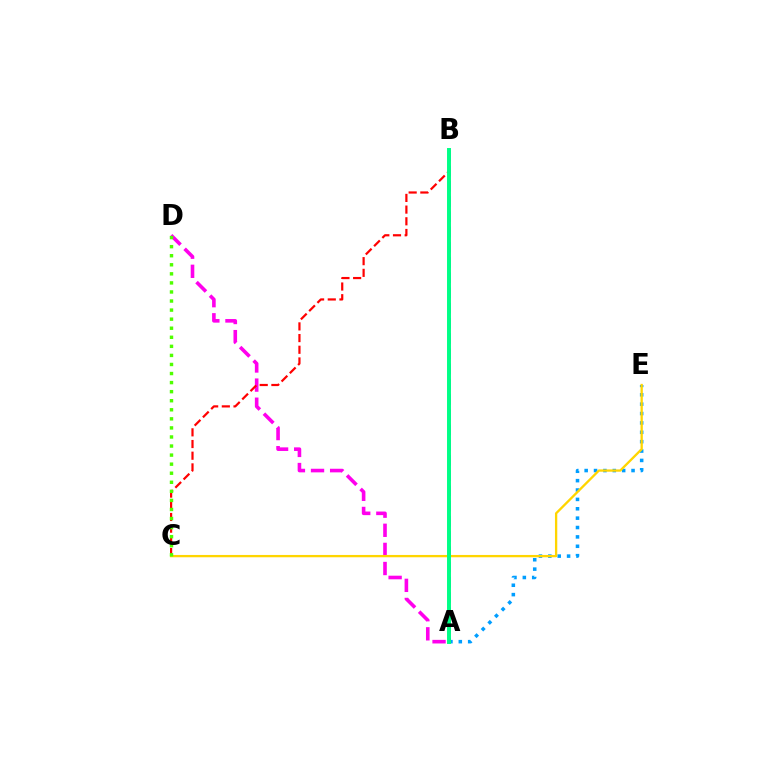{('A', 'D'): [{'color': '#ff00ed', 'line_style': 'dashed', 'thickness': 2.6}], ('A', 'E'): [{'color': '#009eff', 'line_style': 'dotted', 'thickness': 2.55}], ('B', 'C'): [{'color': '#ff0000', 'line_style': 'dashed', 'thickness': 1.59}], ('C', 'E'): [{'color': '#ffd500', 'line_style': 'solid', 'thickness': 1.67}], ('A', 'B'): [{'color': '#3700ff', 'line_style': 'dashed', 'thickness': 2.07}, {'color': '#00ff86', 'line_style': 'solid', 'thickness': 2.85}], ('C', 'D'): [{'color': '#4fff00', 'line_style': 'dotted', 'thickness': 2.46}]}